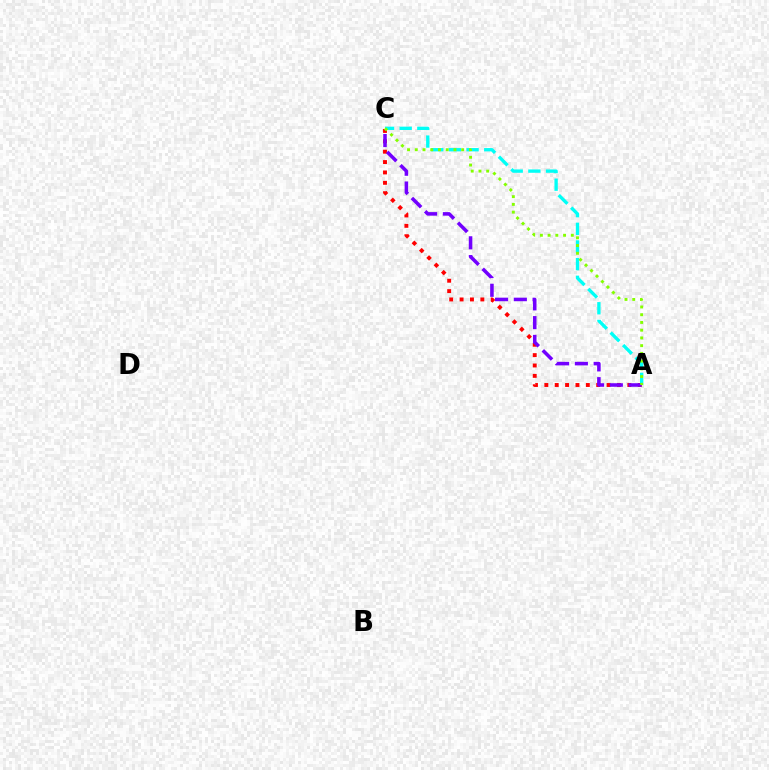{('A', 'C'): [{'color': '#ff0000', 'line_style': 'dotted', 'thickness': 2.82}, {'color': '#00fff6', 'line_style': 'dashed', 'thickness': 2.4}, {'color': '#7200ff', 'line_style': 'dashed', 'thickness': 2.55}, {'color': '#84ff00', 'line_style': 'dotted', 'thickness': 2.1}]}